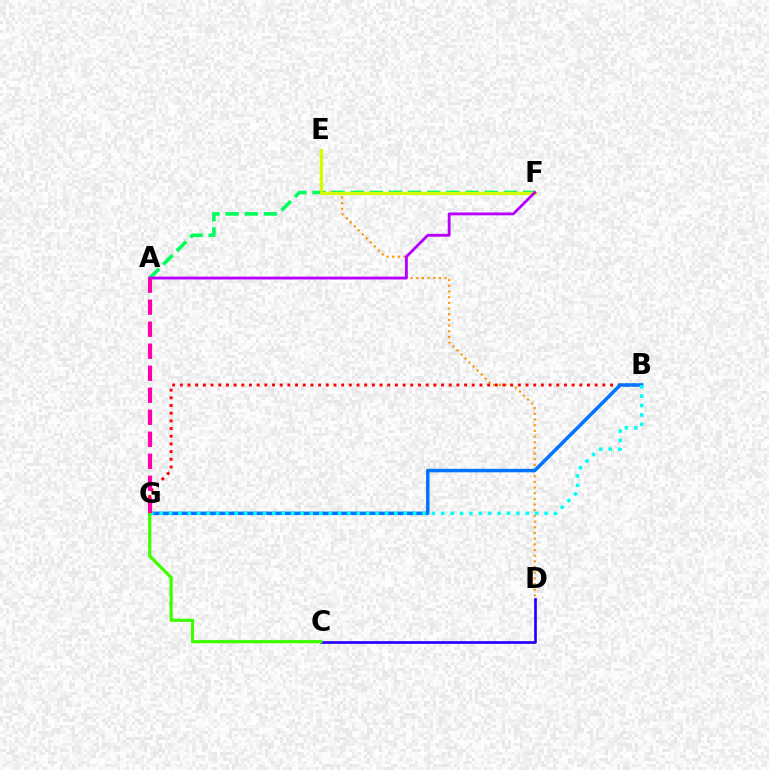{('D', 'E'): [{'color': '#ff9400', 'line_style': 'dotted', 'thickness': 1.54}], ('B', 'G'): [{'color': '#ff0000', 'line_style': 'dotted', 'thickness': 2.09}, {'color': '#0074ff', 'line_style': 'solid', 'thickness': 2.51}, {'color': '#00fff6', 'line_style': 'dotted', 'thickness': 2.55}], ('A', 'F'): [{'color': '#00ff5c', 'line_style': 'dashed', 'thickness': 2.6}, {'color': '#b900ff', 'line_style': 'solid', 'thickness': 2.05}], ('C', 'D'): [{'color': '#2500ff', 'line_style': 'solid', 'thickness': 1.94}], ('E', 'F'): [{'color': '#d1ff00', 'line_style': 'solid', 'thickness': 2.32}], ('C', 'G'): [{'color': '#3dff00', 'line_style': 'solid', 'thickness': 2.29}], ('A', 'G'): [{'color': '#ff00ac', 'line_style': 'dashed', 'thickness': 2.99}]}